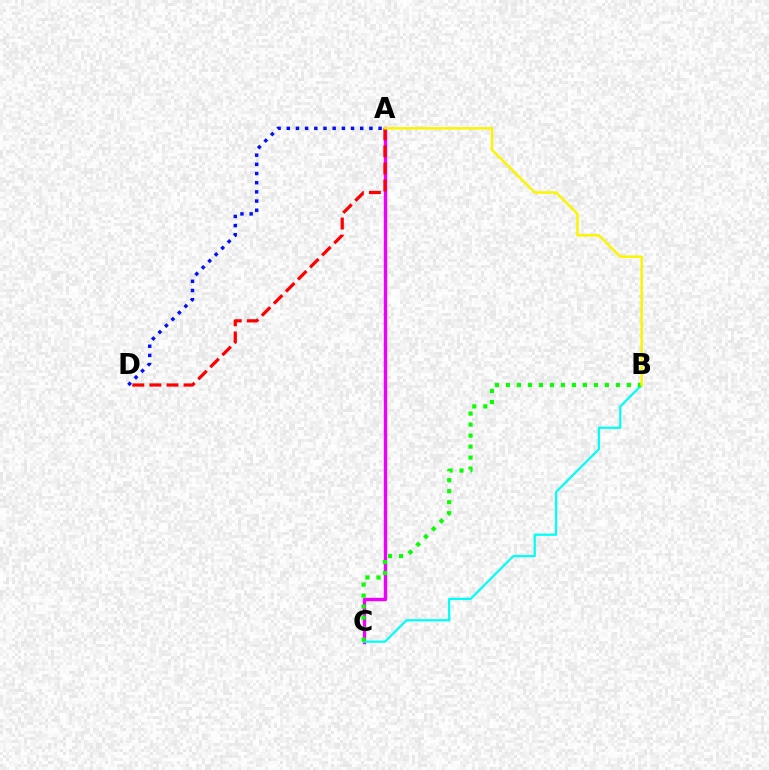{('A', 'C'): [{'color': '#ee00ff', 'line_style': 'solid', 'thickness': 2.43}], ('B', 'C'): [{'color': '#00fff6', 'line_style': 'solid', 'thickness': 1.61}, {'color': '#08ff00', 'line_style': 'dotted', 'thickness': 2.99}], ('A', 'D'): [{'color': '#0010ff', 'line_style': 'dotted', 'thickness': 2.49}, {'color': '#ff0000', 'line_style': 'dashed', 'thickness': 2.32}], ('A', 'B'): [{'color': '#fcf500', 'line_style': 'solid', 'thickness': 1.8}]}